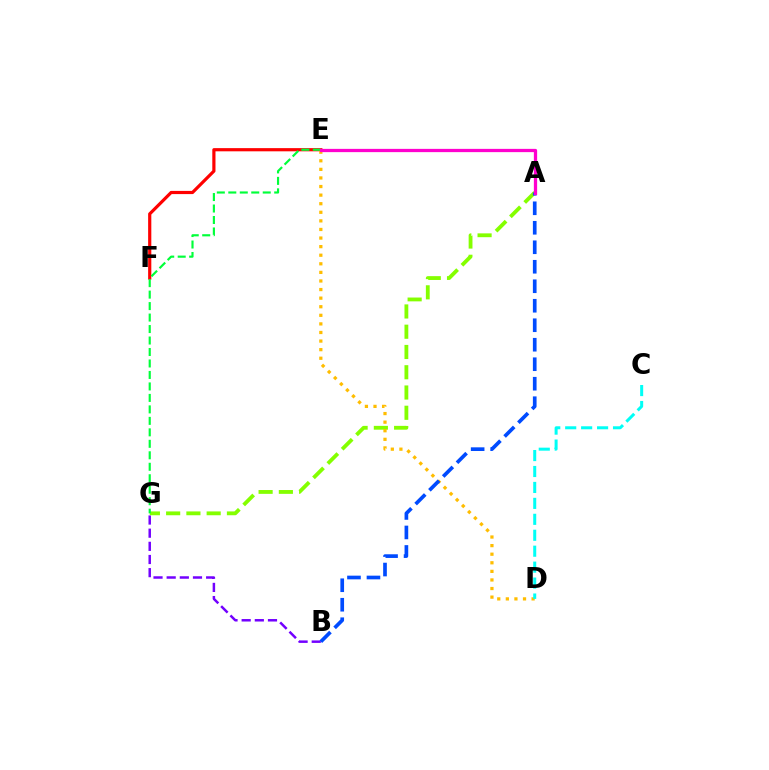{('B', 'G'): [{'color': '#7200ff', 'line_style': 'dashed', 'thickness': 1.79}], ('A', 'G'): [{'color': '#84ff00', 'line_style': 'dashed', 'thickness': 2.75}], ('E', 'F'): [{'color': '#ff0000', 'line_style': 'solid', 'thickness': 2.29}], ('D', 'E'): [{'color': '#ffbd00', 'line_style': 'dotted', 'thickness': 2.33}], ('A', 'B'): [{'color': '#004bff', 'line_style': 'dashed', 'thickness': 2.65}], ('C', 'D'): [{'color': '#00fff6', 'line_style': 'dashed', 'thickness': 2.17}], ('E', 'G'): [{'color': '#00ff39', 'line_style': 'dashed', 'thickness': 1.56}], ('A', 'E'): [{'color': '#ff00cf', 'line_style': 'solid', 'thickness': 2.35}]}